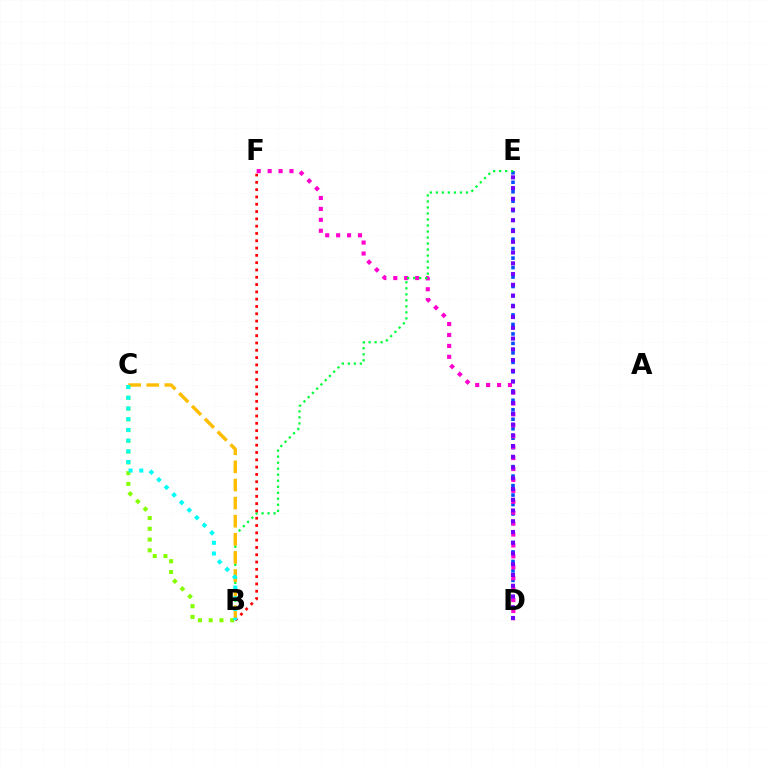{('B', 'C'): [{'color': '#84ff00', 'line_style': 'dotted', 'thickness': 2.92}, {'color': '#ffbd00', 'line_style': 'dashed', 'thickness': 2.46}, {'color': '#00fff6', 'line_style': 'dotted', 'thickness': 2.91}], ('D', 'E'): [{'color': '#004bff', 'line_style': 'dotted', 'thickness': 2.58}, {'color': '#7200ff', 'line_style': 'dotted', 'thickness': 2.92}], ('D', 'F'): [{'color': '#ff00cf', 'line_style': 'dotted', 'thickness': 2.97}], ('B', 'E'): [{'color': '#00ff39', 'line_style': 'dotted', 'thickness': 1.63}], ('B', 'F'): [{'color': '#ff0000', 'line_style': 'dotted', 'thickness': 1.98}]}